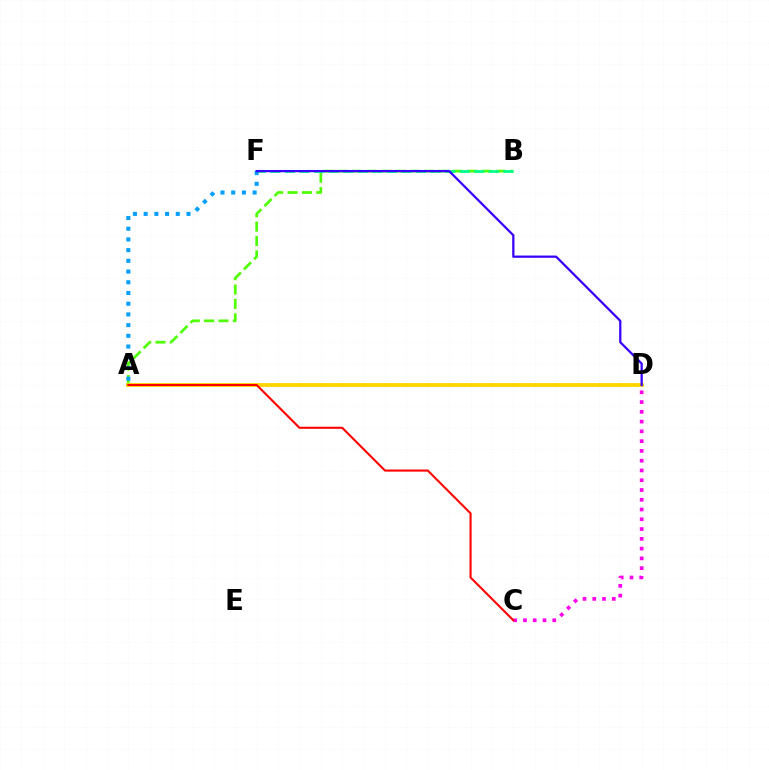{('A', 'B'): [{'color': '#4fff00', 'line_style': 'dashed', 'thickness': 1.95}], ('A', 'D'): [{'color': '#ffd500', 'line_style': 'solid', 'thickness': 2.75}], ('C', 'D'): [{'color': '#ff00ed', 'line_style': 'dotted', 'thickness': 2.65}], ('B', 'F'): [{'color': '#00ff86', 'line_style': 'dashed', 'thickness': 1.98}], ('A', 'F'): [{'color': '#009eff', 'line_style': 'dotted', 'thickness': 2.91}], ('D', 'F'): [{'color': '#3700ff', 'line_style': 'solid', 'thickness': 1.62}], ('A', 'C'): [{'color': '#ff0000', 'line_style': 'solid', 'thickness': 1.5}]}